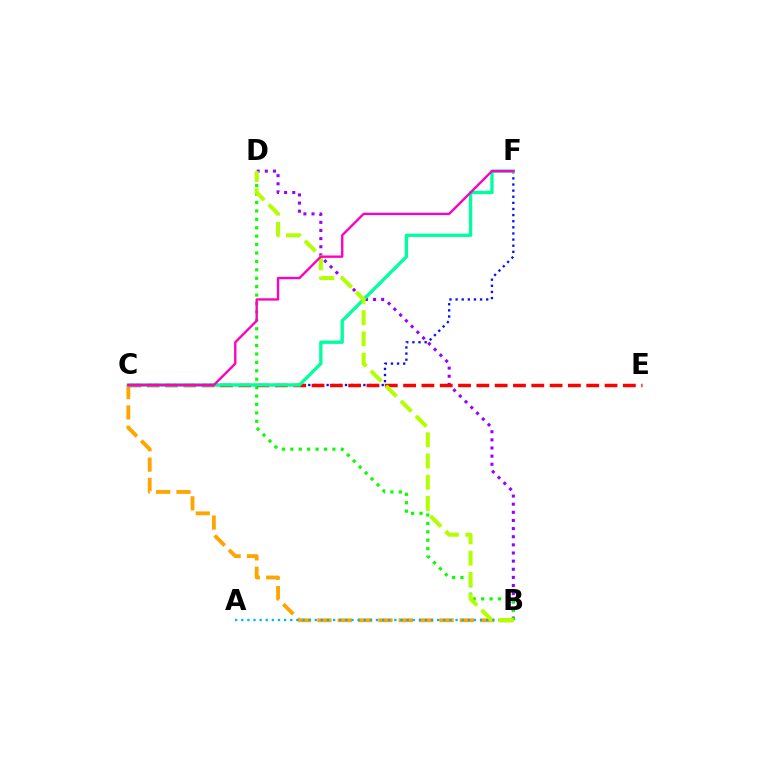{('C', 'F'): [{'color': '#0010ff', 'line_style': 'dotted', 'thickness': 1.66}, {'color': '#00ff9d', 'line_style': 'solid', 'thickness': 2.4}, {'color': '#ff00bd', 'line_style': 'solid', 'thickness': 1.7}], ('B', 'D'): [{'color': '#9b00ff', 'line_style': 'dotted', 'thickness': 2.21}, {'color': '#08ff00', 'line_style': 'dotted', 'thickness': 2.29}, {'color': '#b3ff00', 'line_style': 'dashed', 'thickness': 2.89}], ('B', 'C'): [{'color': '#ffa500', 'line_style': 'dashed', 'thickness': 2.76}], ('C', 'E'): [{'color': '#ff0000', 'line_style': 'dashed', 'thickness': 2.49}], ('A', 'B'): [{'color': '#00b5ff', 'line_style': 'dotted', 'thickness': 1.66}]}